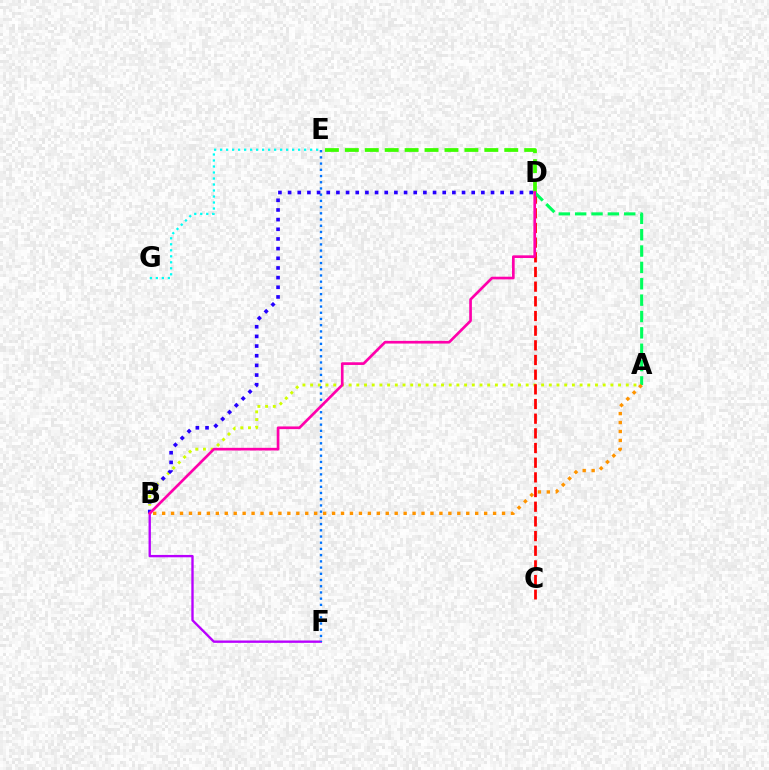{('D', 'E'): [{'color': '#3dff00', 'line_style': 'dashed', 'thickness': 2.71}], ('A', 'B'): [{'color': '#d1ff00', 'line_style': 'dotted', 'thickness': 2.09}, {'color': '#ff9400', 'line_style': 'dotted', 'thickness': 2.43}], ('C', 'D'): [{'color': '#ff0000', 'line_style': 'dashed', 'thickness': 1.99}], ('A', 'D'): [{'color': '#00ff5c', 'line_style': 'dashed', 'thickness': 2.22}], ('B', 'F'): [{'color': '#b900ff', 'line_style': 'solid', 'thickness': 1.7}], ('E', 'G'): [{'color': '#00fff6', 'line_style': 'dotted', 'thickness': 1.63}], ('E', 'F'): [{'color': '#0074ff', 'line_style': 'dotted', 'thickness': 1.69}], ('B', 'D'): [{'color': '#2500ff', 'line_style': 'dotted', 'thickness': 2.63}, {'color': '#ff00ac', 'line_style': 'solid', 'thickness': 1.93}]}